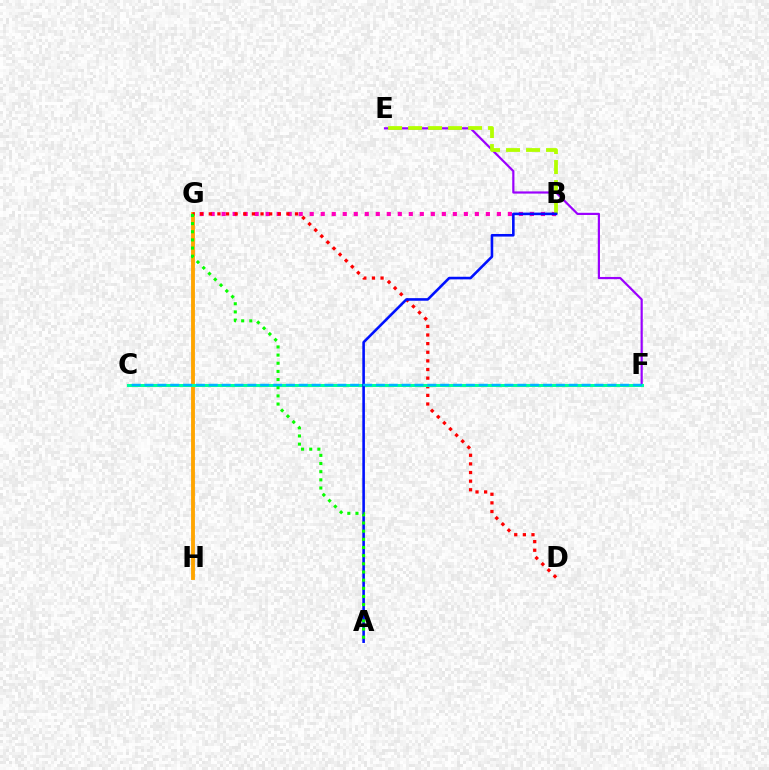{('G', 'H'): [{'color': '#ffa500', 'line_style': 'solid', 'thickness': 2.78}], ('E', 'F'): [{'color': '#9b00ff', 'line_style': 'solid', 'thickness': 1.58}], ('B', 'G'): [{'color': '#ff00bd', 'line_style': 'dotted', 'thickness': 2.99}], ('B', 'E'): [{'color': '#b3ff00', 'line_style': 'dashed', 'thickness': 2.72}], ('D', 'G'): [{'color': '#ff0000', 'line_style': 'dotted', 'thickness': 2.34}], ('C', 'F'): [{'color': '#00ff9d', 'line_style': 'solid', 'thickness': 2.19}, {'color': '#00b5ff', 'line_style': 'dashed', 'thickness': 1.75}], ('A', 'B'): [{'color': '#0010ff', 'line_style': 'solid', 'thickness': 1.87}], ('A', 'G'): [{'color': '#08ff00', 'line_style': 'dotted', 'thickness': 2.22}]}